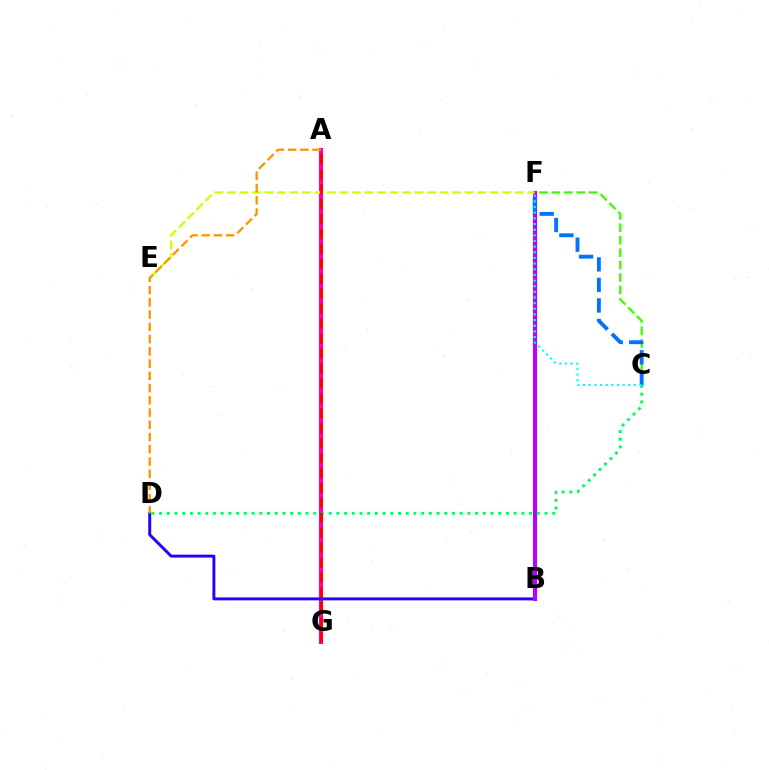{('A', 'G'): [{'color': '#ff00ac', 'line_style': 'solid', 'thickness': 2.95}, {'color': '#ff0000', 'line_style': 'dashed', 'thickness': 2.03}], ('C', 'F'): [{'color': '#3dff00', 'line_style': 'dashed', 'thickness': 1.69}, {'color': '#0074ff', 'line_style': 'dashed', 'thickness': 2.79}, {'color': '#00fff6', 'line_style': 'dotted', 'thickness': 1.54}], ('B', 'D'): [{'color': '#2500ff', 'line_style': 'solid', 'thickness': 2.11}], ('B', 'F'): [{'color': '#b900ff', 'line_style': 'solid', 'thickness': 2.97}], ('E', 'F'): [{'color': '#d1ff00', 'line_style': 'dashed', 'thickness': 1.7}], ('A', 'D'): [{'color': '#ff9400', 'line_style': 'dashed', 'thickness': 1.66}], ('C', 'D'): [{'color': '#00ff5c', 'line_style': 'dotted', 'thickness': 2.09}]}